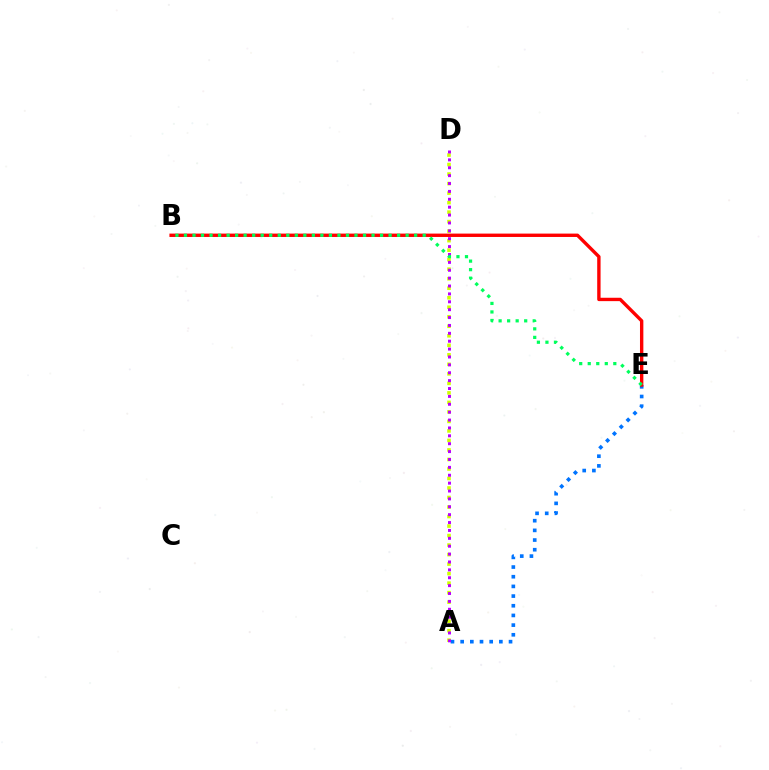{('A', 'D'): [{'color': '#d1ff00', 'line_style': 'dotted', 'thickness': 2.58}, {'color': '#b900ff', 'line_style': 'dotted', 'thickness': 2.14}], ('A', 'E'): [{'color': '#0074ff', 'line_style': 'dotted', 'thickness': 2.63}], ('B', 'E'): [{'color': '#ff0000', 'line_style': 'solid', 'thickness': 2.43}, {'color': '#00ff5c', 'line_style': 'dotted', 'thickness': 2.32}]}